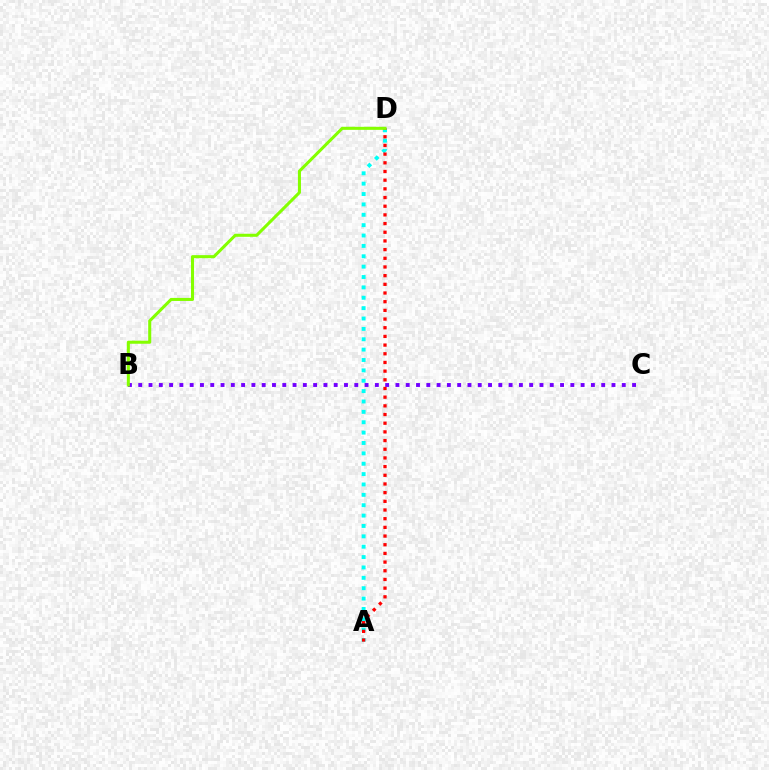{('A', 'D'): [{'color': '#00fff6', 'line_style': 'dotted', 'thickness': 2.82}, {'color': '#ff0000', 'line_style': 'dotted', 'thickness': 2.36}], ('B', 'C'): [{'color': '#7200ff', 'line_style': 'dotted', 'thickness': 2.8}], ('B', 'D'): [{'color': '#84ff00', 'line_style': 'solid', 'thickness': 2.2}]}